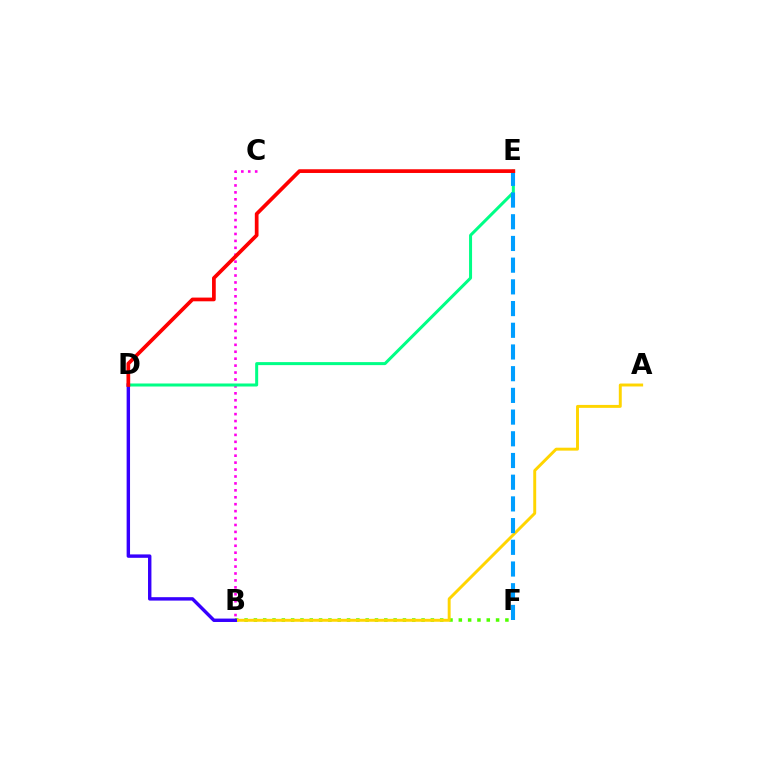{('B', 'F'): [{'color': '#4fff00', 'line_style': 'dotted', 'thickness': 2.53}], ('B', 'C'): [{'color': '#ff00ed', 'line_style': 'dotted', 'thickness': 1.88}], ('A', 'B'): [{'color': '#ffd500', 'line_style': 'solid', 'thickness': 2.11}], ('D', 'E'): [{'color': '#00ff86', 'line_style': 'solid', 'thickness': 2.17}, {'color': '#ff0000', 'line_style': 'solid', 'thickness': 2.68}], ('E', 'F'): [{'color': '#009eff', 'line_style': 'dashed', 'thickness': 2.95}], ('B', 'D'): [{'color': '#3700ff', 'line_style': 'solid', 'thickness': 2.46}]}